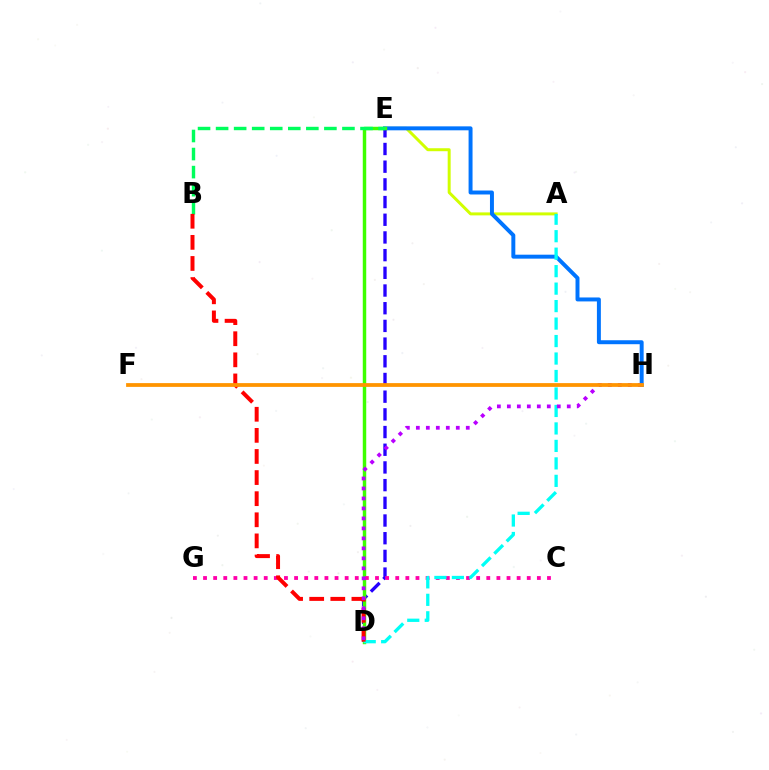{('A', 'E'): [{'color': '#d1ff00', 'line_style': 'solid', 'thickness': 2.14}], ('E', 'H'): [{'color': '#0074ff', 'line_style': 'solid', 'thickness': 2.85}], ('D', 'E'): [{'color': '#2500ff', 'line_style': 'dashed', 'thickness': 2.4}, {'color': '#3dff00', 'line_style': 'solid', 'thickness': 2.49}], ('C', 'G'): [{'color': '#ff00ac', 'line_style': 'dotted', 'thickness': 2.75}], ('A', 'D'): [{'color': '#00fff6', 'line_style': 'dashed', 'thickness': 2.37}], ('B', 'E'): [{'color': '#00ff5c', 'line_style': 'dashed', 'thickness': 2.45}], ('B', 'D'): [{'color': '#ff0000', 'line_style': 'dashed', 'thickness': 2.87}], ('D', 'H'): [{'color': '#b900ff', 'line_style': 'dotted', 'thickness': 2.71}], ('F', 'H'): [{'color': '#ff9400', 'line_style': 'solid', 'thickness': 2.72}]}